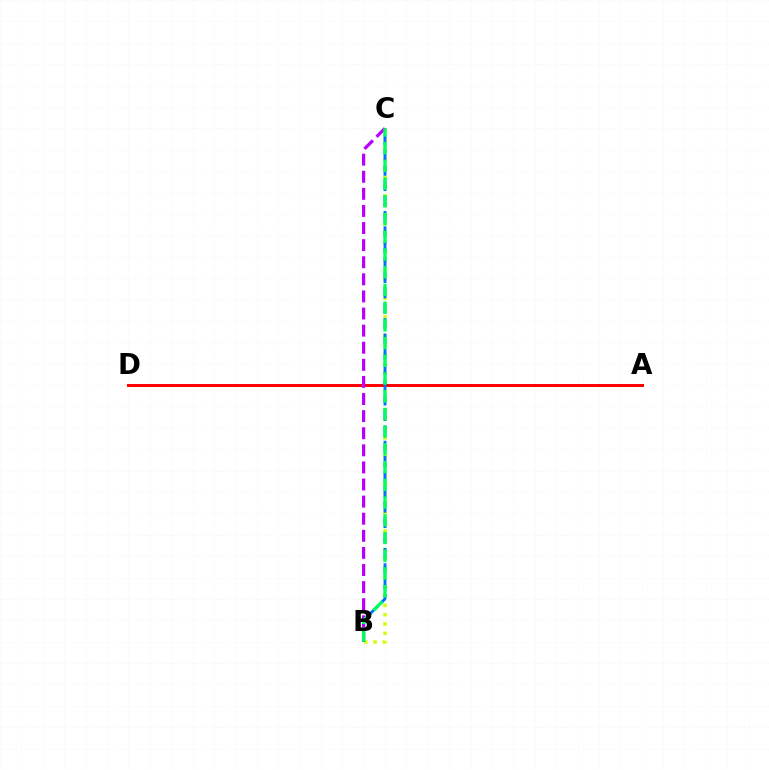{('B', 'C'): [{'color': '#d1ff00', 'line_style': 'dotted', 'thickness': 2.53}, {'color': '#0074ff', 'line_style': 'dashed', 'thickness': 2.08}, {'color': '#b900ff', 'line_style': 'dashed', 'thickness': 2.32}, {'color': '#00ff5c', 'line_style': 'dashed', 'thickness': 2.41}], ('A', 'D'): [{'color': '#ff0000', 'line_style': 'solid', 'thickness': 2.14}]}